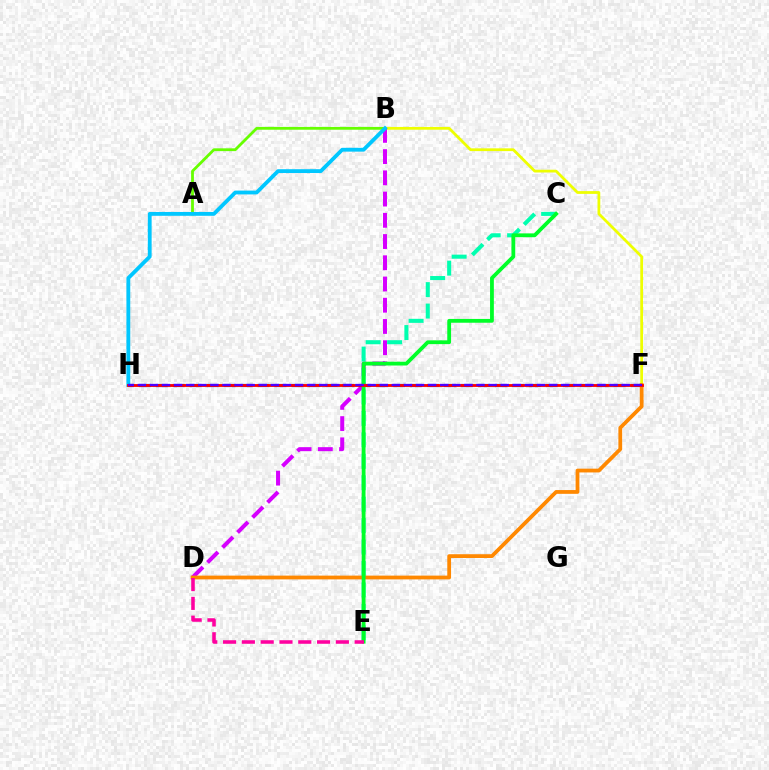{('A', 'B'): [{'color': '#66ff00', 'line_style': 'solid', 'thickness': 2.01}], ('B', 'F'): [{'color': '#eeff00', 'line_style': 'solid', 'thickness': 1.99}], ('B', 'D'): [{'color': '#d600ff', 'line_style': 'dashed', 'thickness': 2.88}], ('B', 'H'): [{'color': '#00c7ff', 'line_style': 'solid', 'thickness': 2.75}], ('F', 'H'): [{'color': '#003fff', 'line_style': 'dashed', 'thickness': 2.3}, {'color': '#ff0000', 'line_style': 'solid', 'thickness': 2.04}, {'color': '#4f00ff', 'line_style': 'dashed', 'thickness': 1.64}], ('C', 'E'): [{'color': '#00ffaf', 'line_style': 'dashed', 'thickness': 2.91}, {'color': '#00ff27', 'line_style': 'solid', 'thickness': 2.73}], ('D', 'F'): [{'color': '#ff8800', 'line_style': 'solid', 'thickness': 2.72}], ('D', 'E'): [{'color': '#ff00a0', 'line_style': 'dashed', 'thickness': 2.55}]}